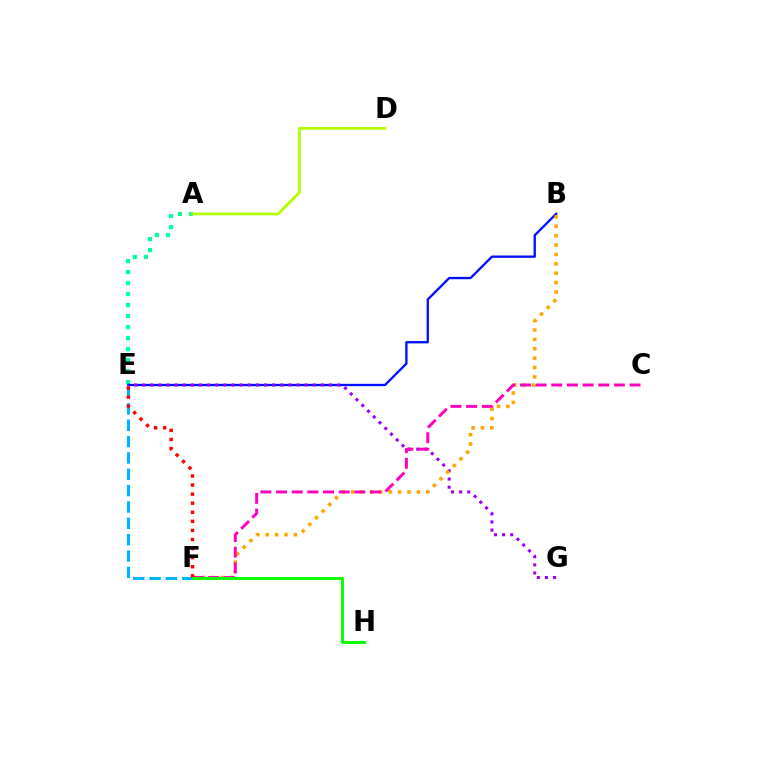{('A', 'E'): [{'color': '#00ff9d', 'line_style': 'dotted', 'thickness': 2.99}], ('B', 'E'): [{'color': '#0010ff', 'line_style': 'solid', 'thickness': 1.68}], ('E', 'G'): [{'color': '#9b00ff', 'line_style': 'dotted', 'thickness': 2.21}], ('B', 'F'): [{'color': '#ffa500', 'line_style': 'dotted', 'thickness': 2.55}], ('E', 'F'): [{'color': '#00b5ff', 'line_style': 'dashed', 'thickness': 2.22}, {'color': '#ff0000', 'line_style': 'dotted', 'thickness': 2.47}], ('A', 'D'): [{'color': '#b3ff00', 'line_style': 'solid', 'thickness': 2.01}], ('C', 'F'): [{'color': '#ff00bd', 'line_style': 'dashed', 'thickness': 2.13}], ('F', 'H'): [{'color': '#08ff00', 'line_style': 'solid', 'thickness': 2.13}]}